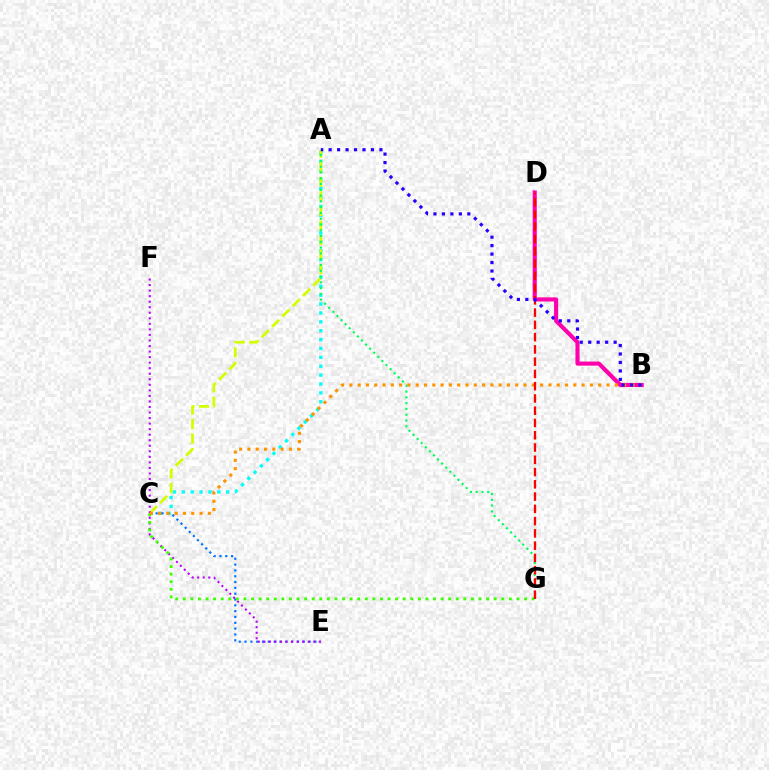{('A', 'C'): [{'color': '#00fff6', 'line_style': 'dotted', 'thickness': 2.41}, {'color': '#d1ff00', 'line_style': 'dashed', 'thickness': 1.98}], ('C', 'E'): [{'color': '#0074ff', 'line_style': 'dotted', 'thickness': 1.58}], ('E', 'F'): [{'color': '#b900ff', 'line_style': 'dotted', 'thickness': 1.51}], ('C', 'G'): [{'color': '#3dff00', 'line_style': 'dotted', 'thickness': 2.06}], ('B', 'D'): [{'color': '#ff00ac', 'line_style': 'solid', 'thickness': 2.96}], ('A', 'G'): [{'color': '#00ff5c', 'line_style': 'dotted', 'thickness': 1.57}], ('B', 'C'): [{'color': '#ff9400', 'line_style': 'dotted', 'thickness': 2.25}], ('D', 'G'): [{'color': '#ff0000', 'line_style': 'dashed', 'thickness': 1.67}], ('A', 'B'): [{'color': '#2500ff', 'line_style': 'dotted', 'thickness': 2.3}]}